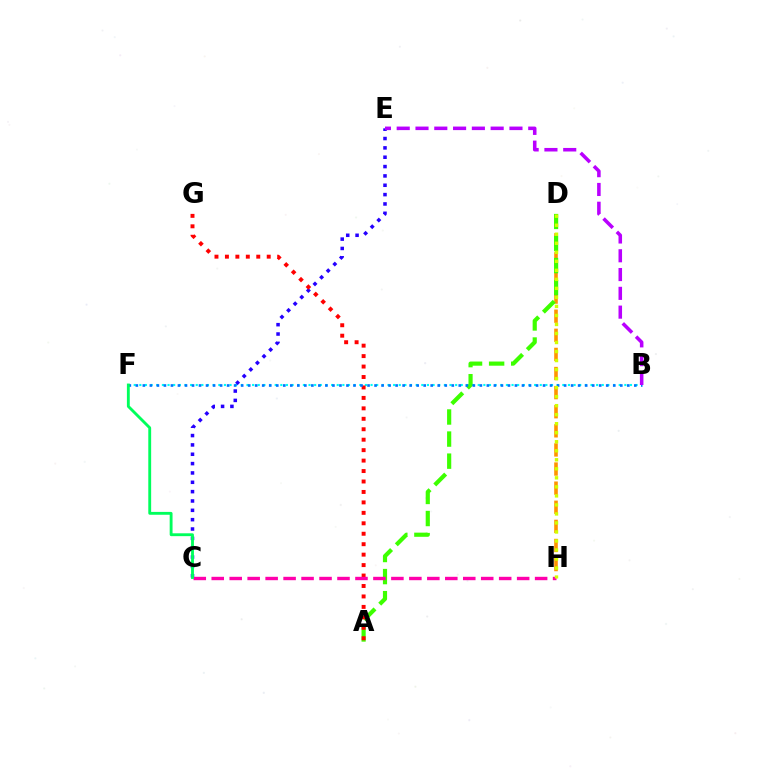{('B', 'F'): [{'color': '#00fff6', 'line_style': 'dotted', 'thickness': 1.53}, {'color': '#0074ff', 'line_style': 'dotted', 'thickness': 1.91}], ('D', 'H'): [{'color': '#ff9400', 'line_style': 'dashed', 'thickness': 2.6}, {'color': '#d1ff00', 'line_style': 'dotted', 'thickness': 2.45}], ('C', 'E'): [{'color': '#2500ff', 'line_style': 'dotted', 'thickness': 2.54}], ('A', 'D'): [{'color': '#3dff00', 'line_style': 'dashed', 'thickness': 3.0}], ('A', 'G'): [{'color': '#ff0000', 'line_style': 'dotted', 'thickness': 2.84}], ('C', 'H'): [{'color': '#ff00ac', 'line_style': 'dashed', 'thickness': 2.44}], ('C', 'F'): [{'color': '#00ff5c', 'line_style': 'solid', 'thickness': 2.06}], ('B', 'E'): [{'color': '#b900ff', 'line_style': 'dashed', 'thickness': 2.55}]}